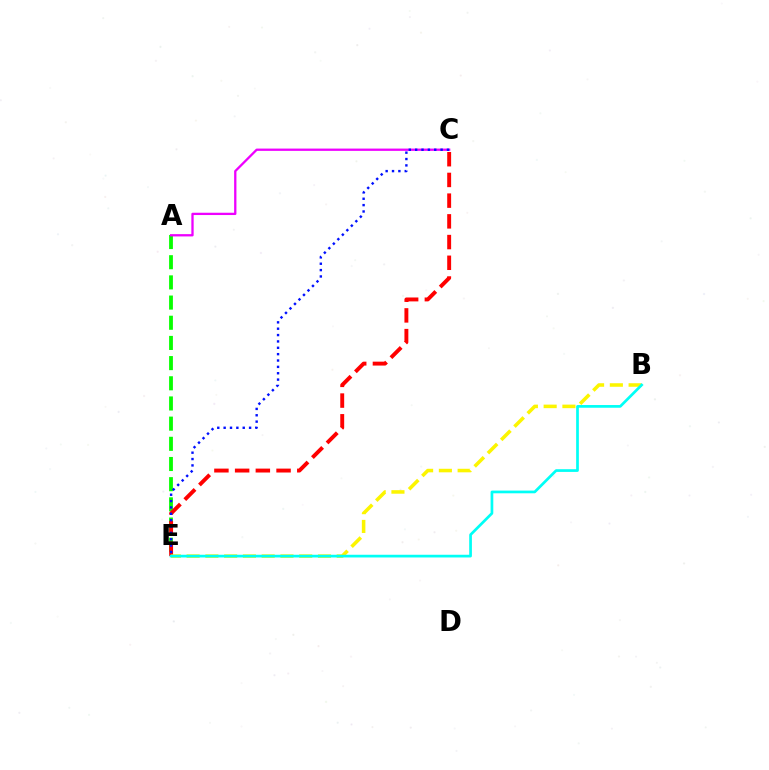{('A', 'E'): [{'color': '#08ff00', 'line_style': 'dashed', 'thickness': 2.74}], ('A', 'C'): [{'color': '#ee00ff', 'line_style': 'solid', 'thickness': 1.65}], ('C', 'E'): [{'color': '#ff0000', 'line_style': 'dashed', 'thickness': 2.81}, {'color': '#0010ff', 'line_style': 'dotted', 'thickness': 1.73}], ('B', 'E'): [{'color': '#fcf500', 'line_style': 'dashed', 'thickness': 2.55}, {'color': '#00fff6', 'line_style': 'solid', 'thickness': 1.95}]}